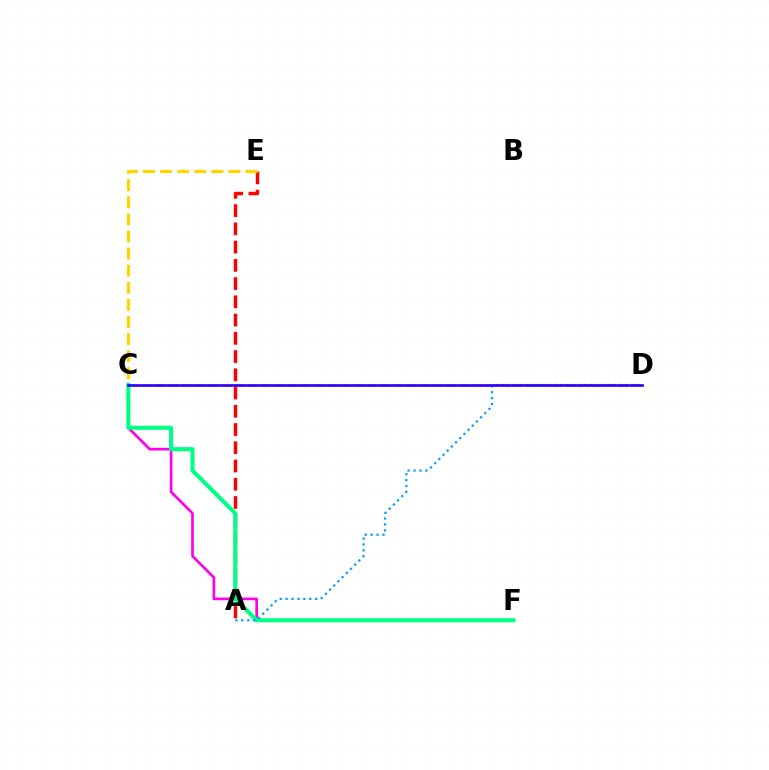{('A', 'E'): [{'color': '#ff0000', 'line_style': 'dashed', 'thickness': 2.48}], ('C', 'F'): [{'color': '#ff00ed', 'line_style': 'solid', 'thickness': 1.92}, {'color': '#00ff86', 'line_style': 'solid', 'thickness': 2.95}], ('C', 'E'): [{'color': '#ffd500', 'line_style': 'dashed', 'thickness': 2.32}], ('C', 'D'): [{'color': '#4fff00', 'line_style': 'dashed', 'thickness': 1.8}, {'color': '#3700ff', 'line_style': 'solid', 'thickness': 1.93}], ('A', 'D'): [{'color': '#009eff', 'line_style': 'dotted', 'thickness': 1.61}]}